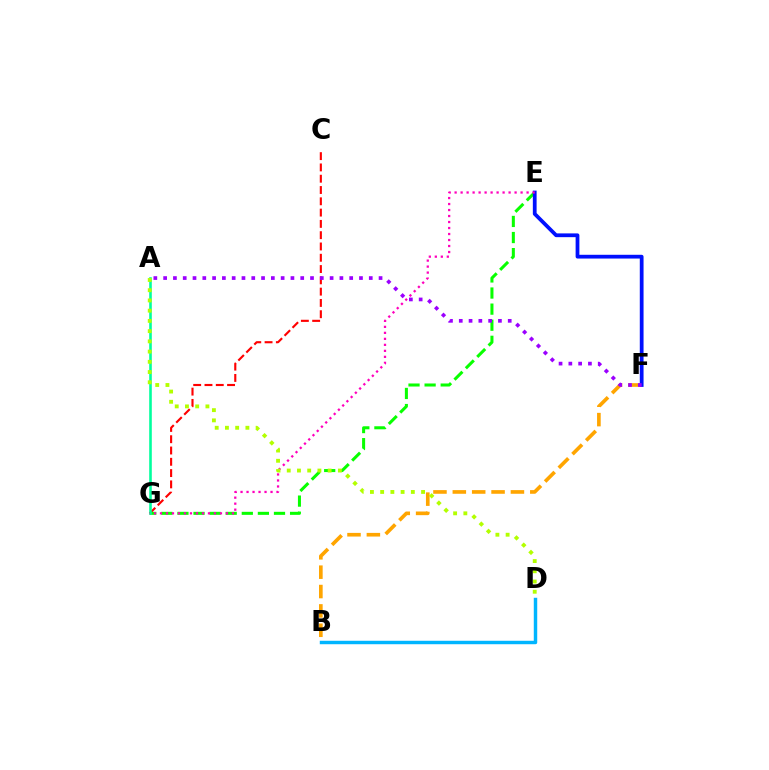{('C', 'G'): [{'color': '#ff0000', 'line_style': 'dashed', 'thickness': 1.53}], ('E', 'G'): [{'color': '#08ff00', 'line_style': 'dashed', 'thickness': 2.19}, {'color': '#ff00bd', 'line_style': 'dotted', 'thickness': 1.63}], ('B', 'F'): [{'color': '#ffa500', 'line_style': 'dashed', 'thickness': 2.63}], ('E', 'F'): [{'color': '#0010ff', 'line_style': 'solid', 'thickness': 2.71}], ('A', 'G'): [{'color': '#00ff9d', 'line_style': 'solid', 'thickness': 1.87}], ('A', 'F'): [{'color': '#9b00ff', 'line_style': 'dotted', 'thickness': 2.66}], ('A', 'D'): [{'color': '#b3ff00', 'line_style': 'dotted', 'thickness': 2.78}], ('B', 'D'): [{'color': '#00b5ff', 'line_style': 'solid', 'thickness': 2.48}]}